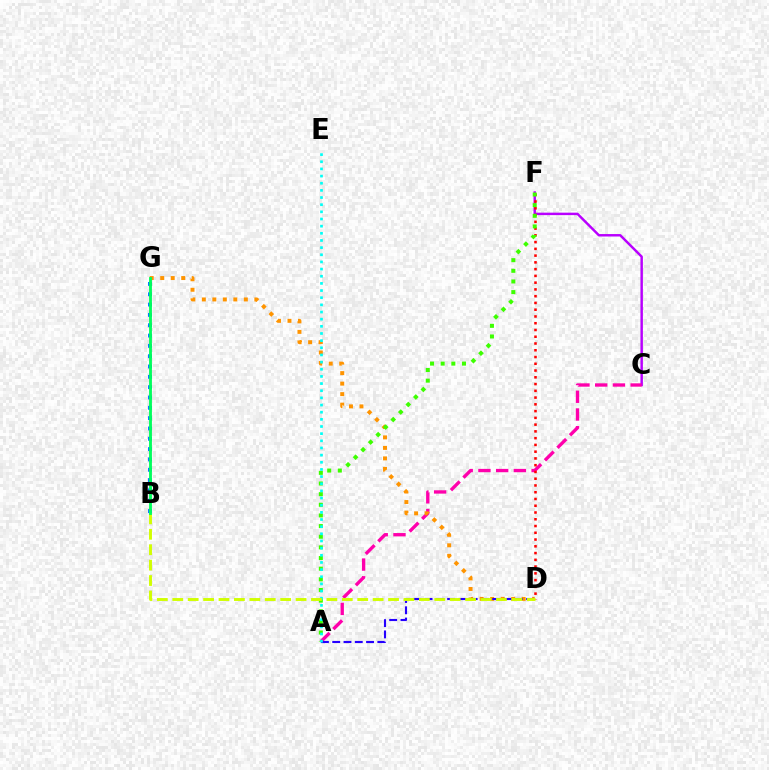{('C', 'F'): [{'color': '#b900ff', 'line_style': 'solid', 'thickness': 1.77}], ('A', 'C'): [{'color': '#ff00ac', 'line_style': 'dashed', 'thickness': 2.41}], ('D', 'F'): [{'color': '#ff0000', 'line_style': 'dotted', 'thickness': 1.84}], ('D', 'G'): [{'color': '#ff9400', 'line_style': 'dotted', 'thickness': 2.85}], ('A', 'F'): [{'color': '#3dff00', 'line_style': 'dotted', 'thickness': 2.89}], ('A', 'D'): [{'color': '#2500ff', 'line_style': 'dashed', 'thickness': 1.53}], ('B', 'G'): [{'color': '#0074ff', 'line_style': 'dotted', 'thickness': 2.8}, {'color': '#00ff5c', 'line_style': 'solid', 'thickness': 2.04}], ('A', 'E'): [{'color': '#00fff6', 'line_style': 'dotted', 'thickness': 1.94}], ('B', 'D'): [{'color': '#d1ff00', 'line_style': 'dashed', 'thickness': 2.09}]}